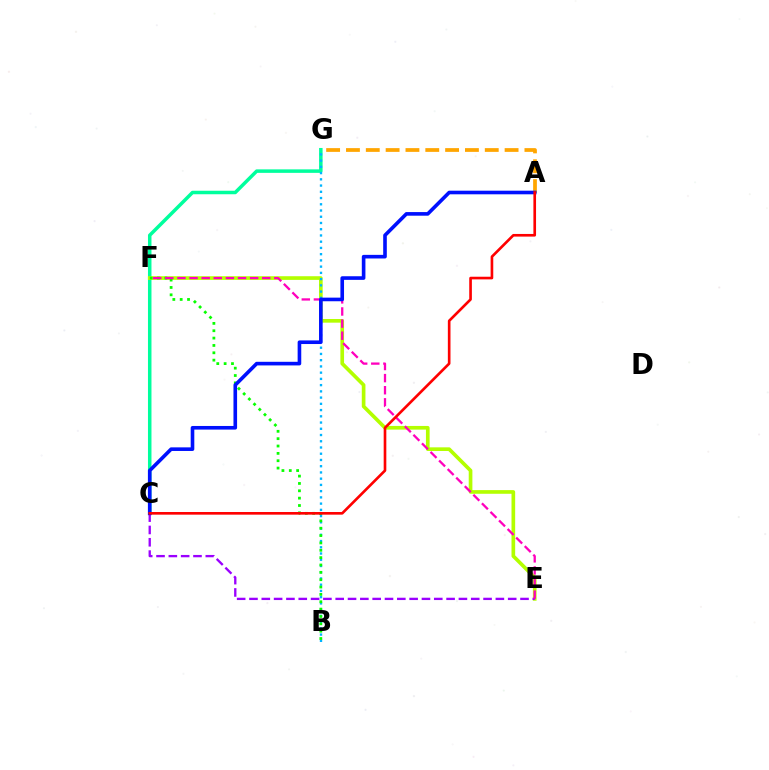{('C', 'G'): [{'color': '#00ff9d', 'line_style': 'solid', 'thickness': 2.52}], ('A', 'G'): [{'color': '#ffa500', 'line_style': 'dashed', 'thickness': 2.69}], ('E', 'F'): [{'color': '#b3ff00', 'line_style': 'solid', 'thickness': 2.64}, {'color': '#ff00bd', 'line_style': 'dashed', 'thickness': 1.65}], ('B', 'G'): [{'color': '#00b5ff', 'line_style': 'dotted', 'thickness': 1.69}], ('C', 'E'): [{'color': '#9b00ff', 'line_style': 'dashed', 'thickness': 1.67}], ('B', 'F'): [{'color': '#08ff00', 'line_style': 'dotted', 'thickness': 2.0}], ('A', 'C'): [{'color': '#0010ff', 'line_style': 'solid', 'thickness': 2.61}, {'color': '#ff0000', 'line_style': 'solid', 'thickness': 1.9}]}